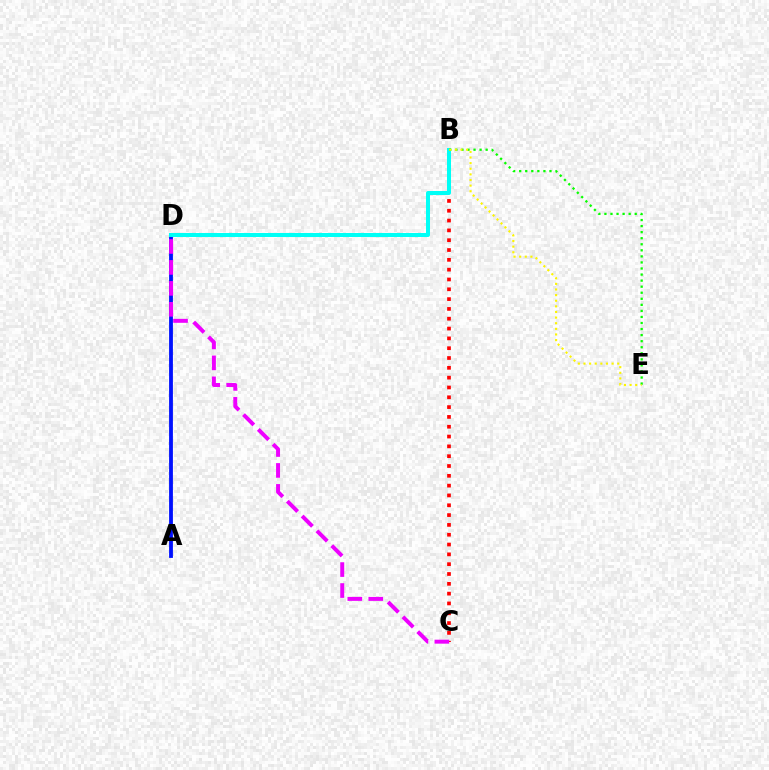{('A', 'D'): [{'color': '#0010ff', 'line_style': 'solid', 'thickness': 2.74}], ('B', 'C'): [{'color': '#ff0000', 'line_style': 'dotted', 'thickness': 2.67}], ('B', 'D'): [{'color': '#00fff6', 'line_style': 'solid', 'thickness': 2.89}], ('B', 'E'): [{'color': '#08ff00', 'line_style': 'dotted', 'thickness': 1.65}, {'color': '#fcf500', 'line_style': 'dotted', 'thickness': 1.53}], ('C', 'D'): [{'color': '#ee00ff', 'line_style': 'dashed', 'thickness': 2.85}]}